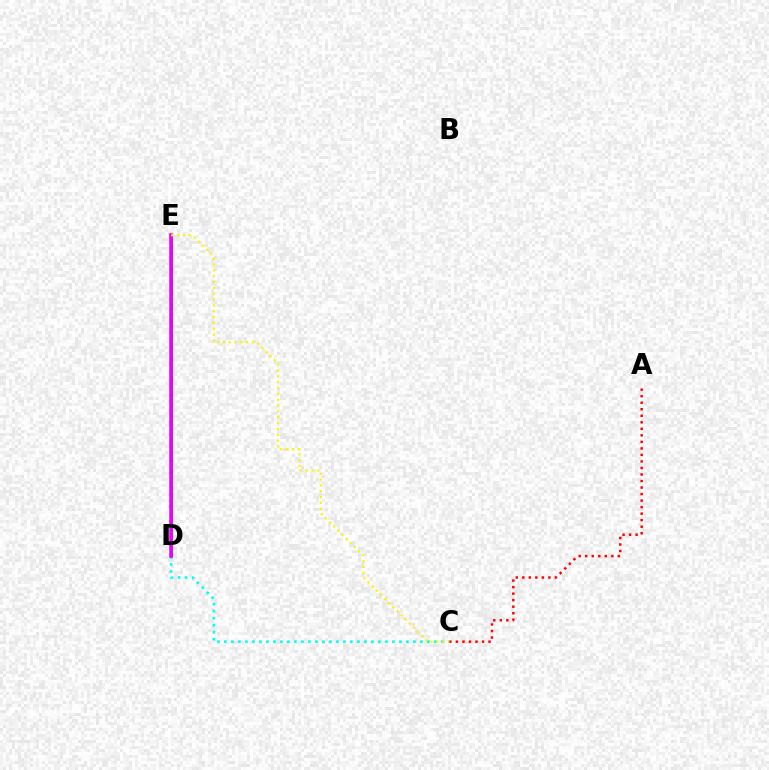{('D', 'E'): [{'color': '#0010ff', 'line_style': 'solid', 'thickness': 1.81}, {'color': '#08ff00', 'line_style': 'solid', 'thickness': 1.75}, {'color': '#ee00ff', 'line_style': 'solid', 'thickness': 2.52}], ('A', 'C'): [{'color': '#ff0000', 'line_style': 'dotted', 'thickness': 1.77}], ('C', 'D'): [{'color': '#00fff6', 'line_style': 'dotted', 'thickness': 1.9}], ('C', 'E'): [{'color': '#fcf500', 'line_style': 'dotted', 'thickness': 1.59}]}